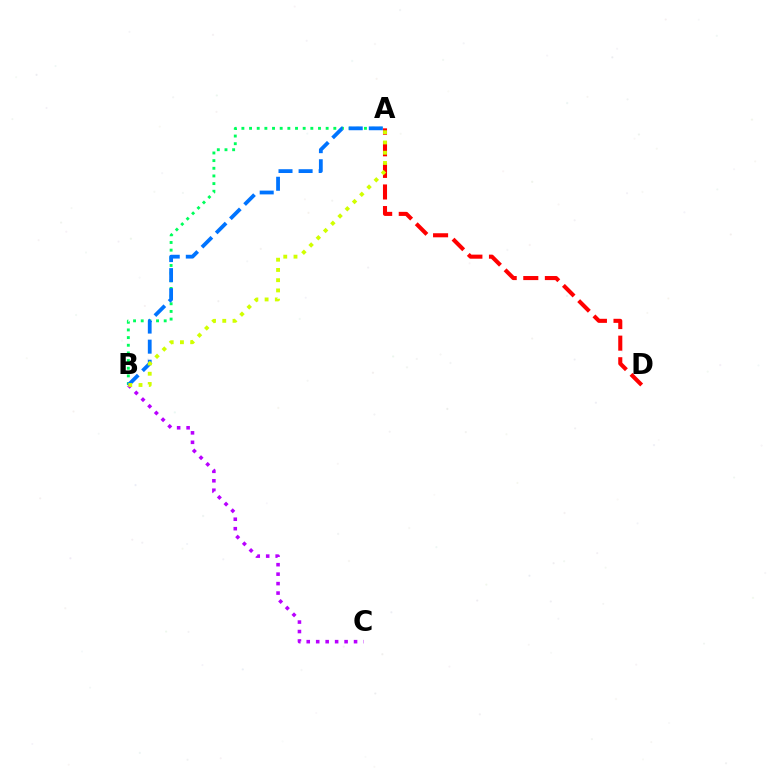{('A', 'D'): [{'color': '#ff0000', 'line_style': 'dashed', 'thickness': 2.93}], ('A', 'B'): [{'color': '#00ff5c', 'line_style': 'dotted', 'thickness': 2.08}, {'color': '#0074ff', 'line_style': 'dashed', 'thickness': 2.73}, {'color': '#d1ff00', 'line_style': 'dotted', 'thickness': 2.78}], ('B', 'C'): [{'color': '#b900ff', 'line_style': 'dotted', 'thickness': 2.57}]}